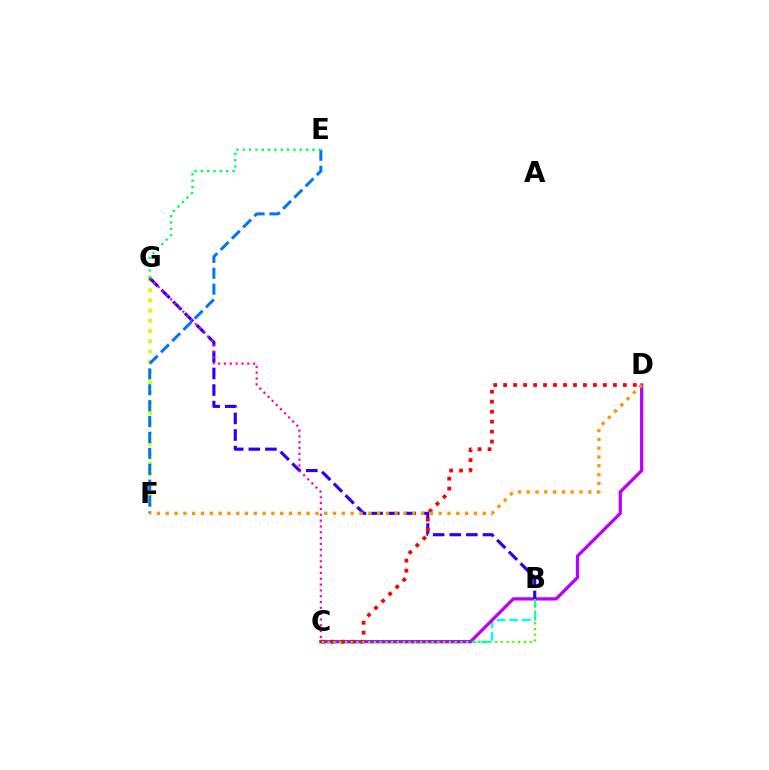{('B', 'C'): [{'color': '#00fff6', 'line_style': 'dashed', 'thickness': 1.72}, {'color': '#3dff00', 'line_style': 'dotted', 'thickness': 1.57}], ('F', 'G'): [{'color': '#d1ff00', 'line_style': 'dotted', 'thickness': 2.78}], ('C', 'D'): [{'color': '#b900ff', 'line_style': 'solid', 'thickness': 2.35}, {'color': '#ff0000', 'line_style': 'dotted', 'thickness': 2.71}], ('B', 'G'): [{'color': '#2500ff', 'line_style': 'dashed', 'thickness': 2.25}], ('C', 'G'): [{'color': '#ff00ac', 'line_style': 'dotted', 'thickness': 1.58}], ('E', 'F'): [{'color': '#0074ff', 'line_style': 'dashed', 'thickness': 2.16}], ('D', 'F'): [{'color': '#ff9400', 'line_style': 'dotted', 'thickness': 2.39}], ('E', 'G'): [{'color': '#00ff5c', 'line_style': 'dotted', 'thickness': 1.72}]}